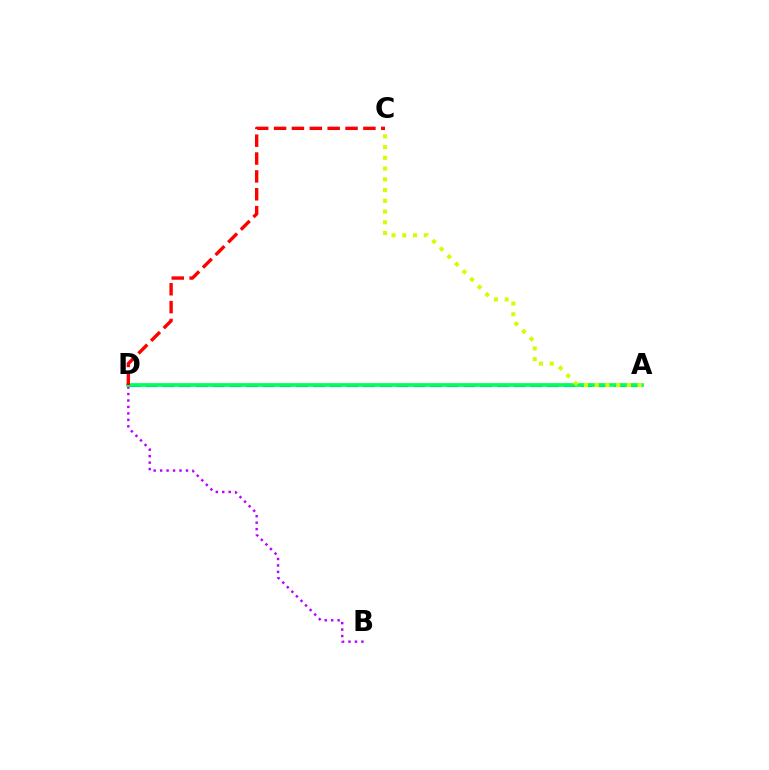{('A', 'D'): [{'color': '#0074ff', 'line_style': 'dashed', 'thickness': 2.27}, {'color': '#00ff5c', 'line_style': 'solid', 'thickness': 2.65}], ('B', 'D'): [{'color': '#b900ff', 'line_style': 'dotted', 'thickness': 1.75}], ('A', 'C'): [{'color': '#d1ff00', 'line_style': 'dotted', 'thickness': 2.92}], ('C', 'D'): [{'color': '#ff0000', 'line_style': 'dashed', 'thickness': 2.43}]}